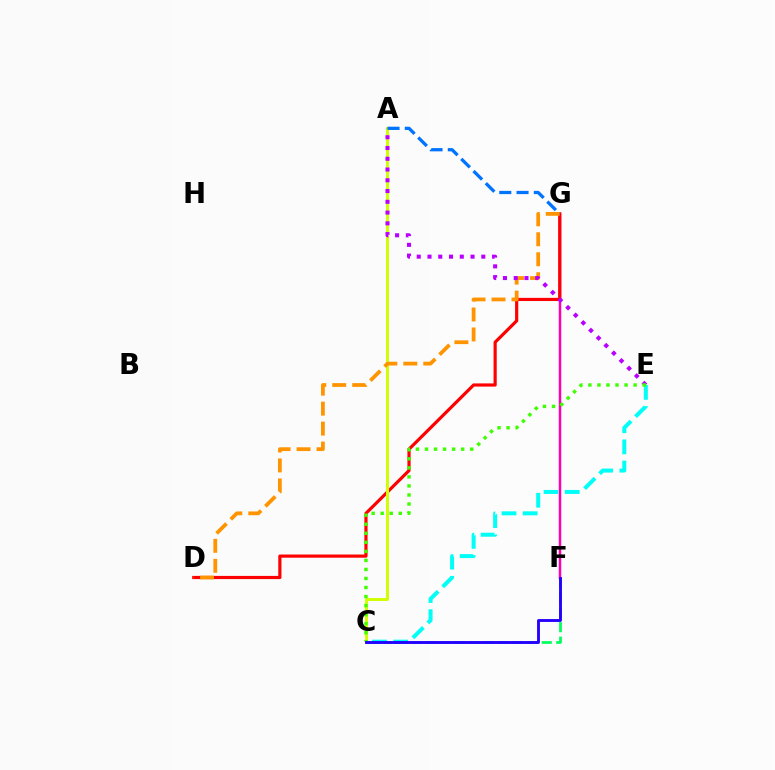{('F', 'G'): [{'color': '#ff00ac', 'line_style': 'solid', 'thickness': 1.8}], ('C', 'F'): [{'color': '#00ff5c', 'line_style': 'dashed', 'thickness': 1.97}, {'color': '#2500ff', 'line_style': 'solid', 'thickness': 2.07}], ('D', 'G'): [{'color': '#ff0000', 'line_style': 'solid', 'thickness': 2.29}, {'color': '#ff9400', 'line_style': 'dashed', 'thickness': 2.71}], ('A', 'C'): [{'color': '#d1ff00', 'line_style': 'solid', 'thickness': 2.13}], ('A', 'E'): [{'color': '#b900ff', 'line_style': 'dotted', 'thickness': 2.92}], ('C', 'E'): [{'color': '#00fff6', 'line_style': 'dashed', 'thickness': 2.87}, {'color': '#3dff00', 'line_style': 'dotted', 'thickness': 2.46}], ('A', 'G'): [{'color': '#0074ff', 'line_style': 'dashed', 'thickness': 2.35}]}